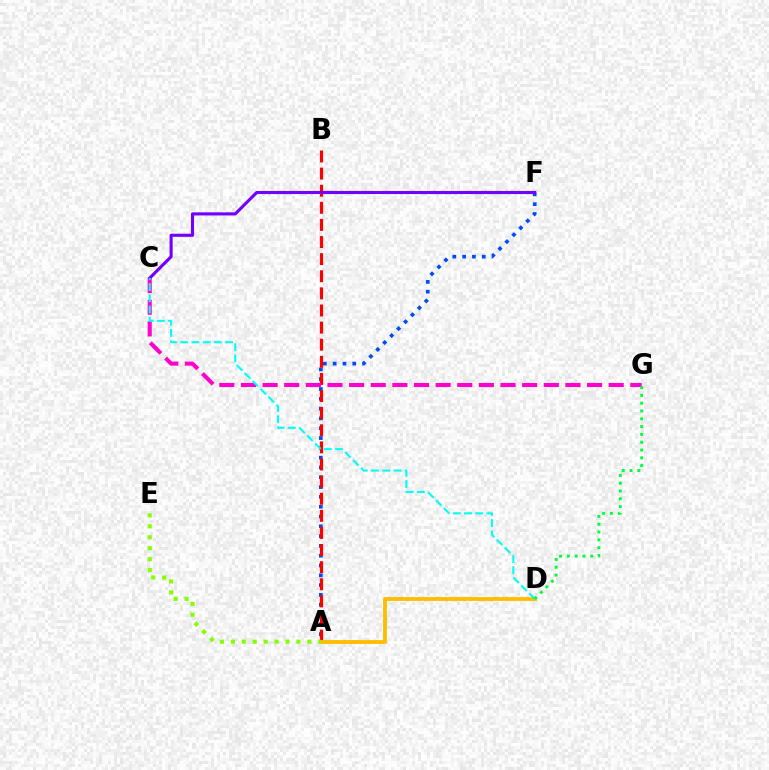{('A', 'F'): [{'color': '#004bff', 'line_style': 'dotted', 'thickness': 2.66}], ('A', 'B'): [{'color': '#ff0000', 'line_style': 'dashed', 'thickness': 2.32}], ('A', 'D'): [{'color': '#ffbd00', 'line_style': 'solid', 'thickness': 2.75}], ('C', 'G'): [{'color': '#ff00cf', 'line_style': 'dashed', 'thickness': 2.94}], ('A', 'E'): [{'color': '#84ff00', 'line_style': 'dotted', 'thickness': 2.97}], ('C', 'F'): [{'color': '#7200ff', 'line_style': 'solid', 'thickness': 2.24}], ('C', 'D'): [{'color': '#00fff6', 'line_style': 'dashed', 'thickness': 1.52}], ('D', 'G'): [{'color': '#00ff39', 'line_style': 'dotted', 'thickness': 2.12}]}